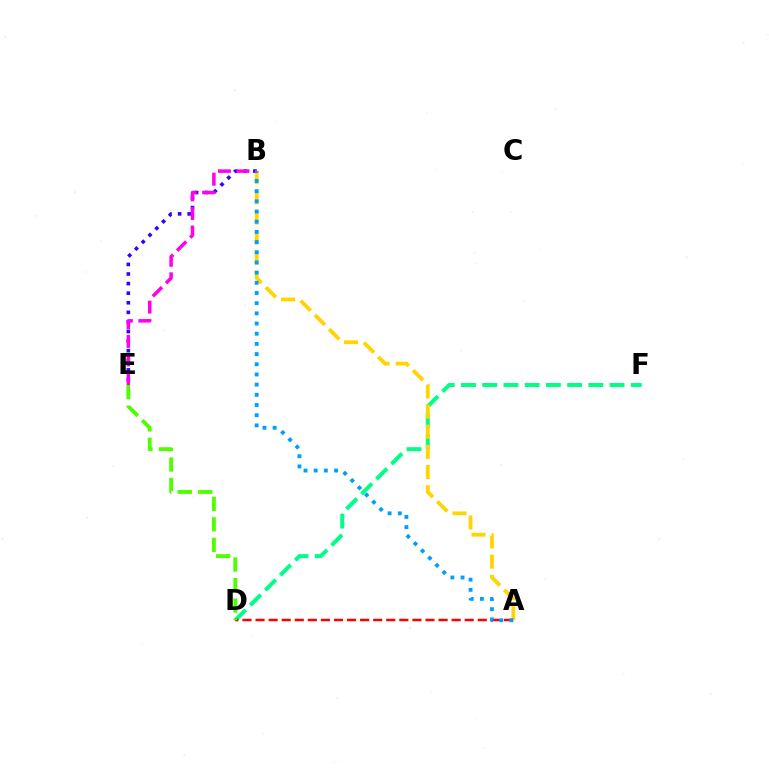{('D', 'F'): [{'color': '#00ff86', 'line_style': 'dashed', 'thickness': 2.88}], ('A', 'B'): [{'color': '#ffd500', 'line_style': 'dashed', 'thickness': 2.74}, {'color': '#009eff', 'line_style': 'dotted', 'thickness': 2.77}], ('A', 'D'): [{'color': '#ff0000', 'line_style': 'dashed', 'thickness': 1.78}], ('D', 'E'): [{'color': '#4fff00', 'line_style': 'dashed', 'thickness': 2.79}], ('B', 'E'): [{'color': '#3700ff', 'line_style': 'dotted', 'thickness': 2.61}, {'color': '#ff00ed', 'line_style': 'dashed', 'thickness': 2.52}]}